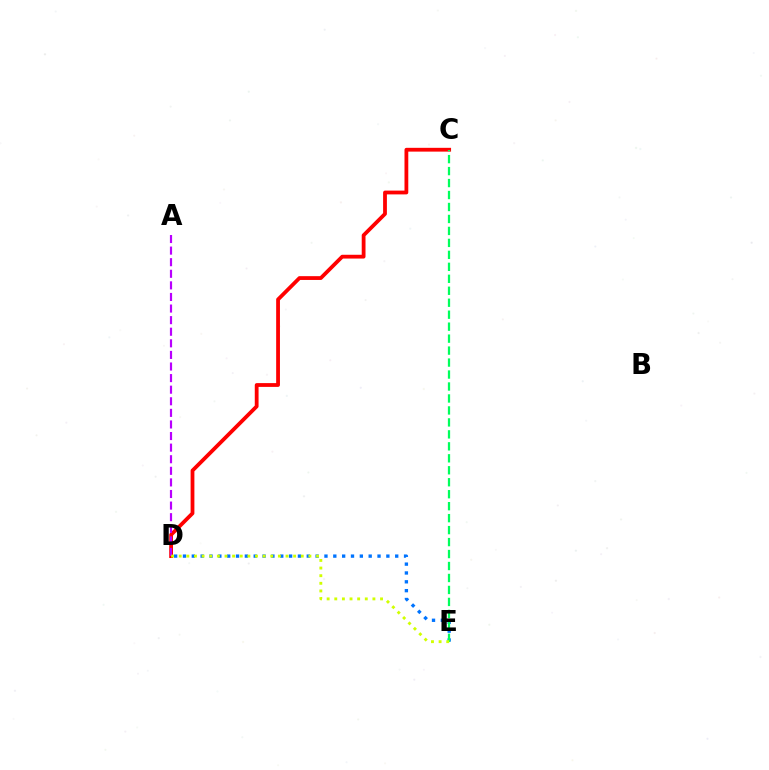{('D', 'E'): [{'color': '#0074ff', 'line_style': 'dotted', 'thickness': 2.4}, {'color': '#d1ff00', 'line_style': 'dotted', 'thickness': 2.07}], ('C', 'D'): [{'color': '#ff0000', 'line_style': 'solid', 'thickness': 2.73}], ('A', 'D'): [{'color': '#b900ff', 'line_style': 'dashed', 'thickness': 1.57}], ('C', 'E'): [{'color': '#00ff5c', 'line_style': 'dashed', 'thickness': 1.63}]}